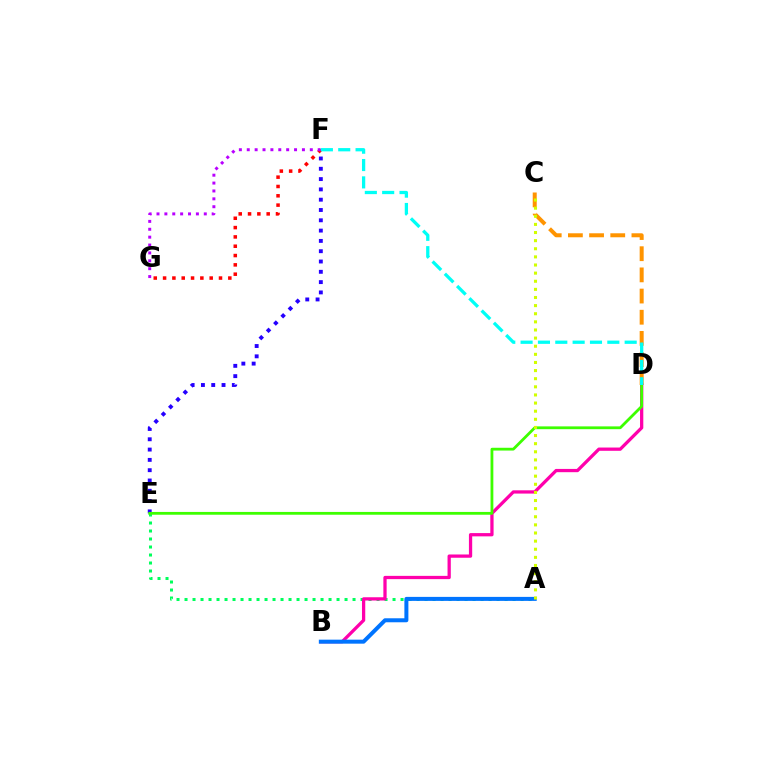{('C', 'D'): [{'color': '#ff9400', 'line_style': 'dashed', 'thickness': 2.88}], ('A', 'E'): [{'color': '#00ff5c', 'line_style': 'dotted', 'thickness': 2.17}], ('E', 'F'): [{'color': '#2500ff', 'line_style': 'dotted', 'thickness': 2.8}], ('F', 'G'): [{'color': '#ff0000', 'line_style': 'dotted', 'thickness': 2.53}, {'color': '#b900ff', 'line_style': 'dotted', 'thickness': 2.14}], ('B', 'D'): [{'color': '#ff00ac', 'line_style': 'solid', 'thickness': 2.35}], ('D', 'E'): [{'color': '#3dff00', 'line_style': 'solid', 'thickness': 2.01}], ('D', 'F'): [{'color': '#00fff6', 'line_style': 'dashed', 'thickness': 2.36}], ('A', 'B'): [{'color': '#0074ff', 'line_style': 'solid', 'thickness': 2.88}], ('A', 'C'): [{'color': '#d1ff00', 'line_style': 'dotted', 'thickness': 2.21}]}